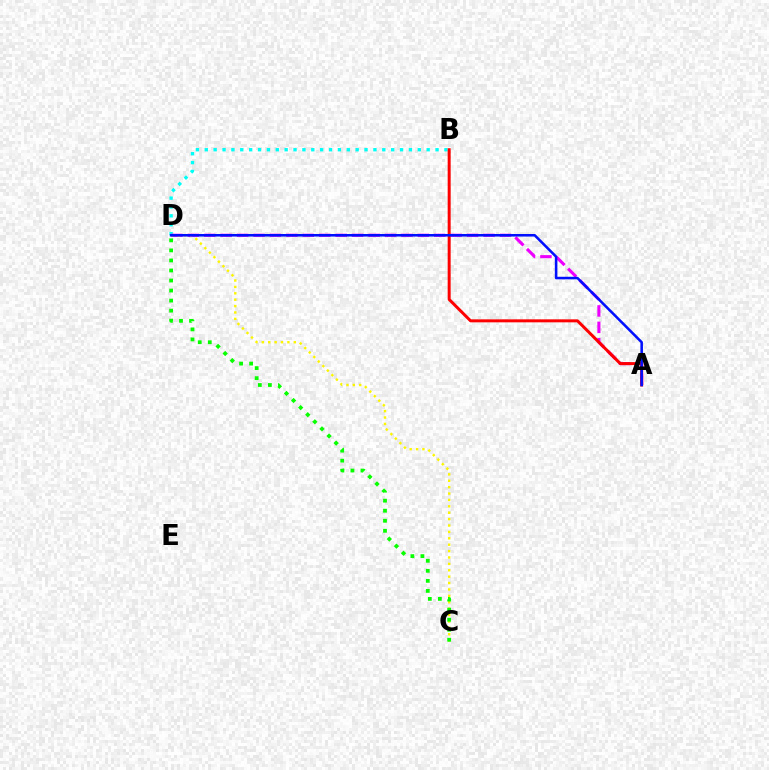{('B', 'D'): [{'color': '#00fff6', 'line_style': 'dotted', 'thickness': 2.41}], ('A', 'D'): [{'color': '#ee00ff', 'line_style': 'dashed', 'thickness': 2.23}, {'color': '#0010ff', 'line_style': 'solid', 'thickness': 1.85}], ('C', 'D'): [{'color': '#fcf500', 'line_style': 'dotted', 'thickness': 1.74}, {'color': '#08ff00', 'line_style': 'dotted', 'thickness': 2.73}], ('A', 'B'): [{'color': '#ff0000', 'line_style': 'solid', 'thickness': 2.15}]}